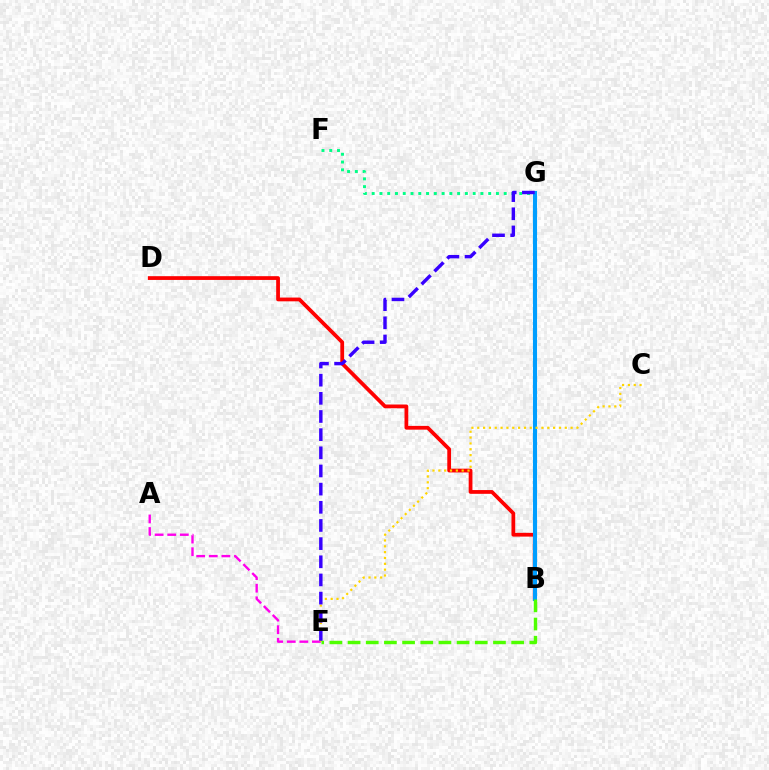{('A', 'E'): [{'color': '#ff00ed', 'line_style': 'dashed', 'thickness': 1.71}], ('B', 'D'): [{'color': '#ff0000', 'line_style': 'solid', 'thickness': 2.71}], ('F', 'G'): [{'color': '#00ff86', 'line_style': 'dotted', 'thickness': 2.11}], ('B', 'G'): [{'color': '#009eff', 'line_style': 'solid', 'thickness': 2.95}], ('C', 'E'): [{'color': '#ffd500', 'line_style': 'dotted', 'thickness': 1.59}], ('B', 'E'): [{'color': '#4fff00', 'line_style': 'dashed', 'thickness': 2.47}], ('E', 'G'): [{'color': '#3700ff', 'line_style': 'dashed', 'thickness': 2.47}]}